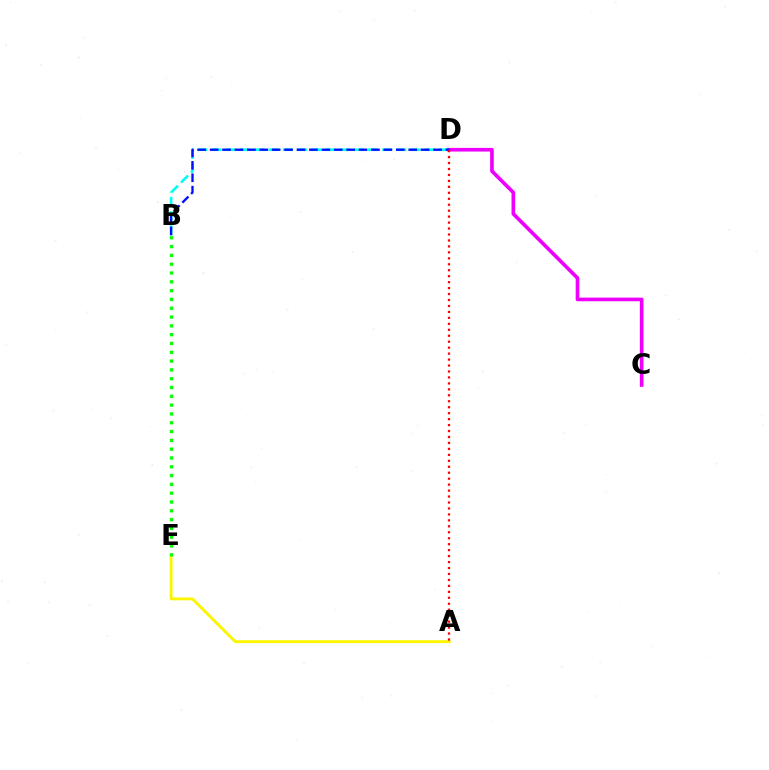{('B', 'D'): [{'color': '#00fff6', 'line_style': 'dashed', 'thickness': 1.93}, {'color': '#0010ff', 'line_style': 'dashed', 'thickness': 1.69}], ('C', 'D'): [{'color': '#ee00ff', 'line_style': 'solid', 'thickness': 2.62}], ('A', 'E'): [{'color': '#fcf500', 'line_style': 'solid', 'thickness': 2.08}], ('A', 'D'): [{'color': '#ff0000', 'line_style': 'dotted', 'thickness': 1.62}], ('B', 'E'): [{'color': '#08ff00', 'line_style': 'dotted', 'thickness': 2.39}]}